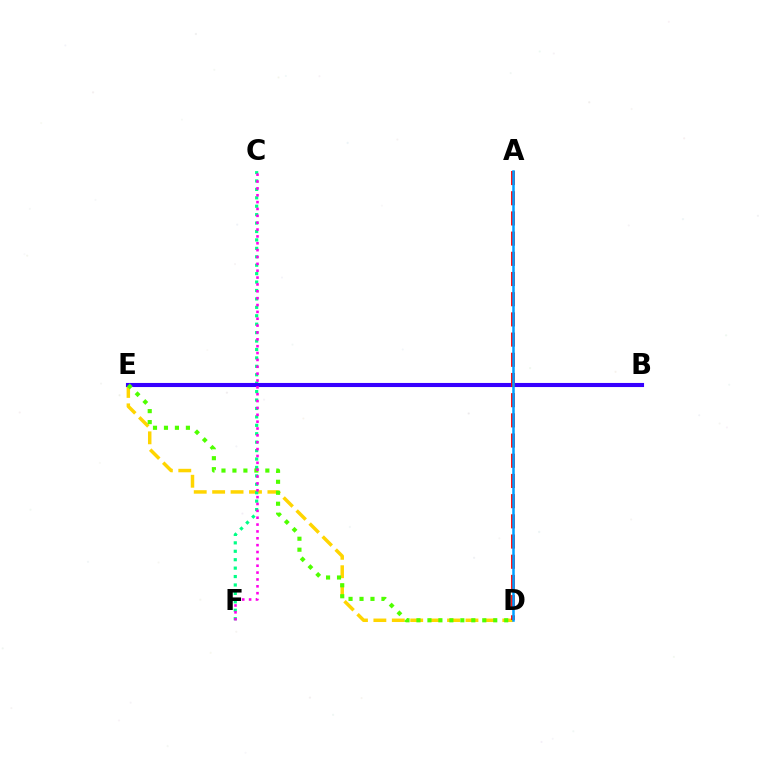{('D', 'E'): [{'color': '#ffd500', 'line_style': 'dashed', 'thickness': 2.5}, {'color': '#4fff00', 'line_style': 'dotted', 'thickness': 2.98}], ('C', 'F'): [{'color': '#00ff86', 'line_style': 'dotted', 'thickness': 2.29}, {'color': '#ff00ed', 'line_style': 'dotted', 'thickness': 1.86}], ('B', 'E'): [{'color': '#3700ff', 'line_style': 'solid', 'thickness': 2.94}], ('A', 'D'): [{'color': '#ff0000', 'line_style': 'dashed', 'thickness': 2.74}, {'color': '#009eff', 'line_style': 'solid', 'thickness': 1.8}]}